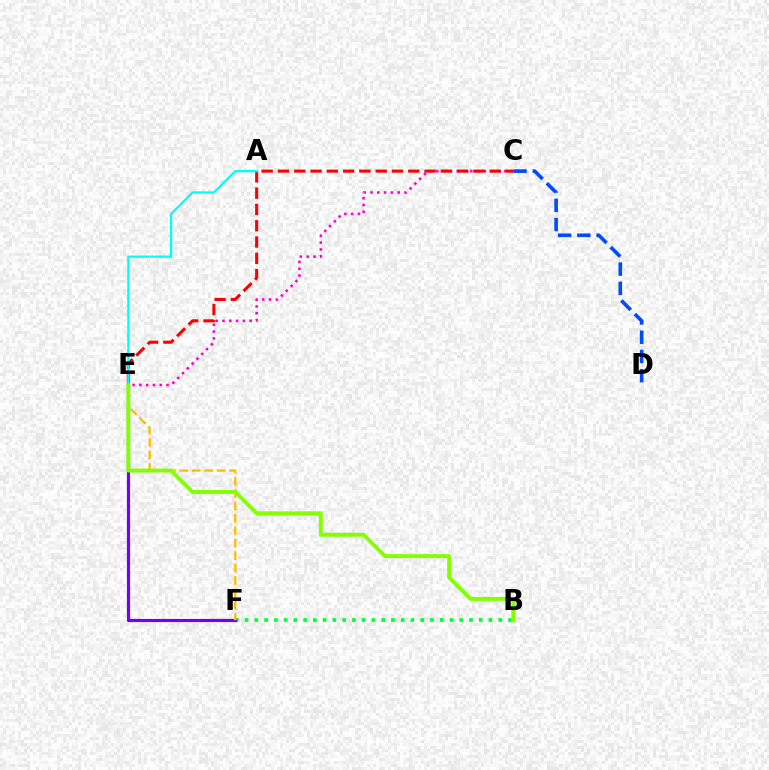{('B', 'F'): [{'color': '#00ff39', 'line_style': 'dotted', 'thickness': 2.65}], ('C', 'D'): [{'color': '#004bff', 'line_style': 'dashed', 'thickness': 2.61}], ('C', 'E'): [{'color': '#ff00cf', 'line_style': 'dotted', 'thickness': 1.85}, {'color': '#ff0000', 'line_style': 'dashed', 'thickness': 2.21}], ('E', 'F'): [{'color': '#7200ff', 'line_style': 'solid', 'thickness': 2.28}, {'color': '#ffbd00', 'line_style': 'dashed', 'thickness': 1.69}], ('A', 'E'): [{'color': '#00fff6', 'line_style': 'solid', 'thickness': 1.59}], ('B', 'E'): [{'color': '#84ff00', 'line_style': 'solid', 'thickness': 2.83}]}